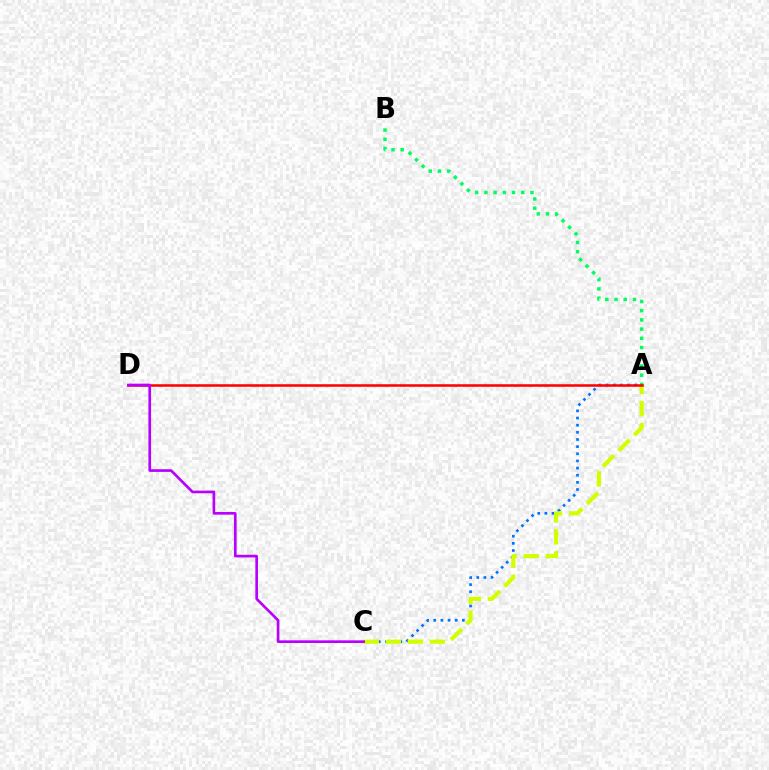{('A', 'C'): [{'color': '#0074ff', 'line_style': 'dotted', 'thickness': 1.94}, {'color': '#d1ff00', 'line_style': 'dashed', 'thickness': 2.99}], ('A', 'B'): [{'color': '#00ff5c', 'line_style': 'dotted', 'thickness': 2.5}], ('A', 'D'): [{'color': '#ff0000', 'line_style': 'solid', 'thickness': 1.82}], ('C', 'D'): [{'color': '#b900ff', 'line_style': 'solid', 'thickness': 1.91}]}